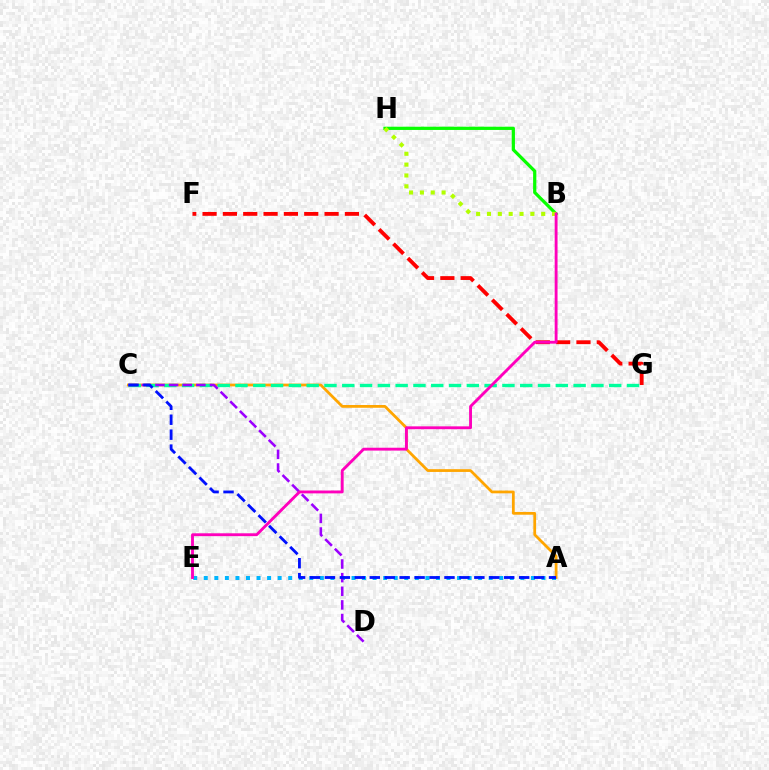{('B', 'H'): [{'color': '#08ff00', 'line_style': 'solid', 'thickness': 2.33}, {'color': '#b3ff00', 'line_style': 'dotted', 'thickness': 2.95}], ('A', 'C'): [{'color': '#ffa500', 'line_style': 'solid', 'thickness': 1.99}, {'color': '#0010ff', 'line_style': 'dashed', 'thickness': 2.03}], ('F', 'G'): [{'color': '#ff0000', 'line_style': 'dashed', 'thickness': 2.76}], ('C', 'G'): [{'color': '#00ff9d', 'line_style': 'dashed', 'thickness': 2.42}], ('A', 'E'): [{'color': '#00b5ff', 'line_style': 'dotted', 'thickness': 2.87}], ('C', 'D'): [{'color': '#9b00ff', 'line_style': 'dashed', 'thickness': 1.85}], ('B', 'E'): [{'color': '#ff00bd', 'line_style': 'solid', 'thickness': 2.06}]}